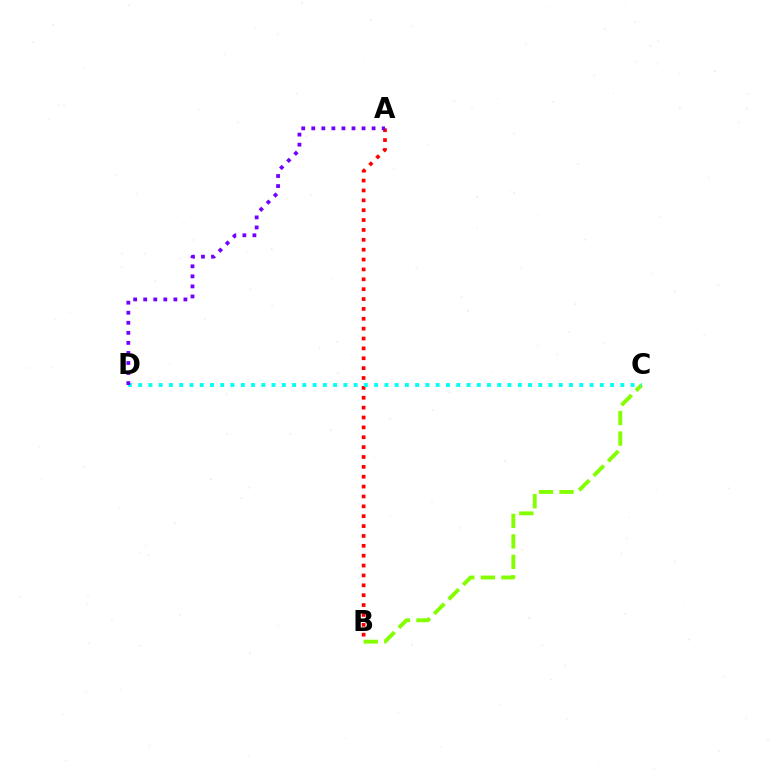{('B', 'C'): [{'color': '#84ff00', 'line_style': 'dashed', 'thickness': 2.79}], ('A', 'B'): [{'color': '#ff0000', 'line_style': 'dotted', 'thickness': 2.68}], ('C', 'D'): [{'color': '#00fff6', 'line_style': 'dotted', 'thickness': 2.79}], ('A', 'D'): [{'color': '#7200ff', 'line_style': 'dotted', 'thickness': 2.73}]}